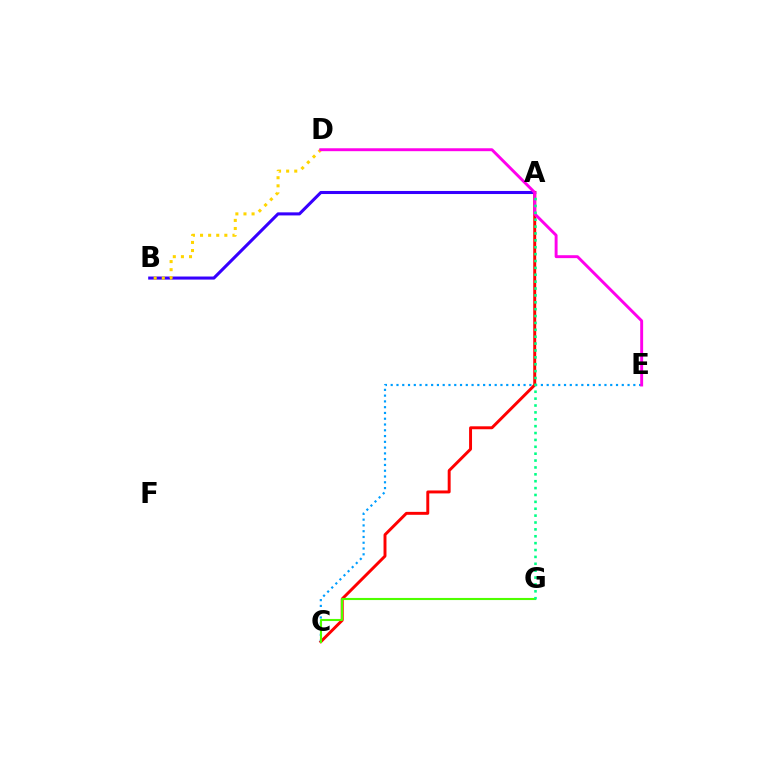{('A', 'B'): [{'color': '#3700ff', 'line_style': 'solid', 'thickness': 2.21}], ('B', 'D'): [{'color': '#ffd500', 'line_style': 'dotted', 'thickness': 2.2}], ('A', 'C'): [{'color': '#ff0000', 'line_style': 'solid', 'thickness': 2.12}], ('C', 'E'): [{'color': '#009eff', 'line_style': 'dotted', 'thickness': 1.57}], ('D', 'E'): [{'color': '#ff00ed', 'line_style': 'solid', 'thickness': 2.1}], ('C', 'G'): [{'color': '#4fff00', 'line_style': 'solid', 'thickness': 1.52}], ('A', 'G'): [{'color': '#00ff86', 'line_style': 'dotted', 'thickness': 1.87}]}